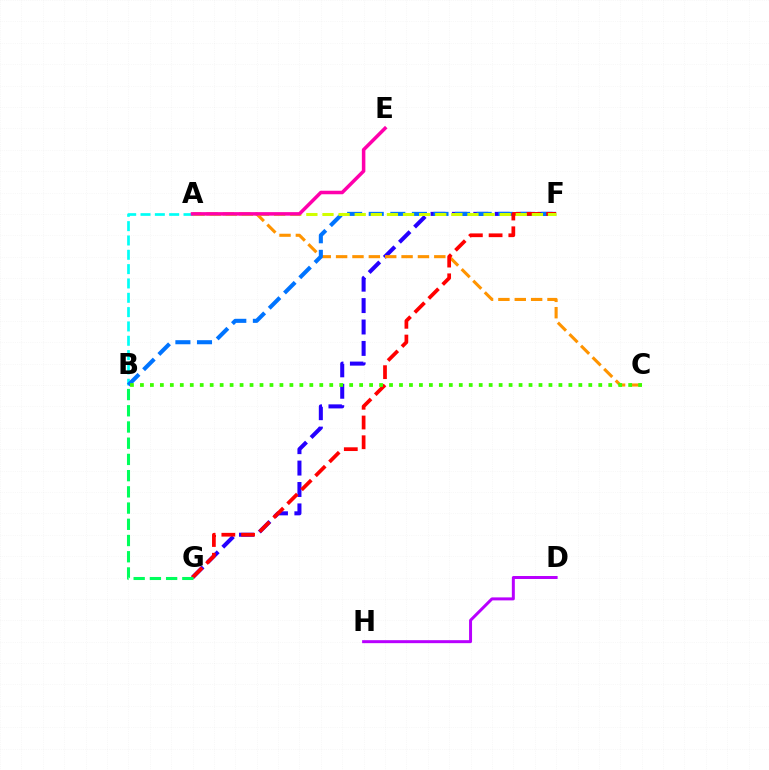{('A', 'B'): [{'color': '#00fff6', 'line_style': 'dashed', 'thickness': 1.95}], ('F', 'G'): [{'color': '#2500ff', 'line_style': 'dashed', 'thickness': 2.91}, {'color': '#ff0000', 'line_style': 'dashed', 'thickness': 2.68}], ('A', 'C'): [{'color': '#ff9400', 'line_style': 'dashed', 'thickness': 2.22}], ('B', 'F'): [{'color': '#0074ff', 'line_style': 'dashed', 'thickness': 2.93}], ('D', 'H'): [{'color': '#b900ff', 'line_style': 'solid', 'thickness': 2.15}], ('A', 'F'): [{'color': '#d1ff00', 'line_style': 'dashed', 'thickness': 2.19}], ('B', 'C'): [{'color': '#3dff00', 'line_style': 'dotted', 'thickness': 2.71}], ('A', 'E'): [{'color': '#ff00ac', 'line_style': 'solid', 'thickness': 2.54}], ('B', 'G'): [{'color': '#00ff5c', 'line_style': 'dashed', 'thickness': 2.2}]}